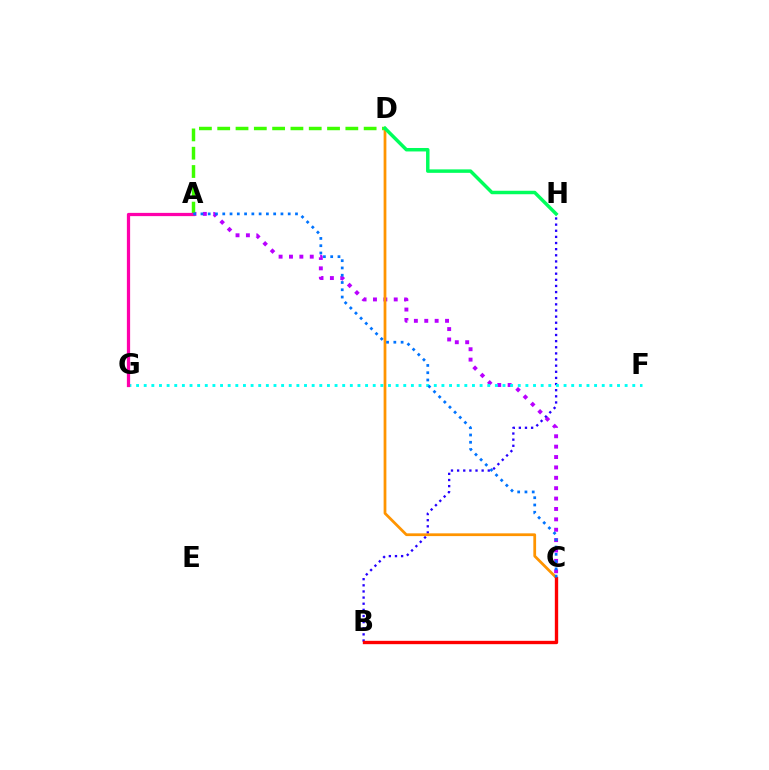{('A', 'C'): [{'color': '#b900ff', 'line_style': 'dotted', 'thickness': 2.82}, {'color': '#0074ff', 'line_style': 'dotted', 'thickness': 1.98}], ('B', 'H'): [{'color': '#2500ff', 'line_style': 'dotted', 'thickness': 1.67}], ('A', 'D'): [{'color': '#3dff00', 'line_style': 'dashed', 'thickness': 2.49}], ('C', 'D'): [{'color': '#ff9400', 'line_style': 'solid', 'thickness': 1.99}], ('D', 'H'): [{'color': '#00ff5c', 'line_style': 'solid', 'thickness': 2.5}], ('F', 'G'): [{'color': '#00fff6', 'line_style': 'dotted', 'thickness': 2.07}], ('B', 'C'): [{'color': '#d1ff00', 'line_style': 'dotted', 'thickness': 2.07}, {'color': '#ff0000', 'line_style': 'solid', 'thickness': 2.41}], ('A', 'G'): [{'color': '#ff00ac', 'line_style': 'solid', 'thickness': 2.33}]}